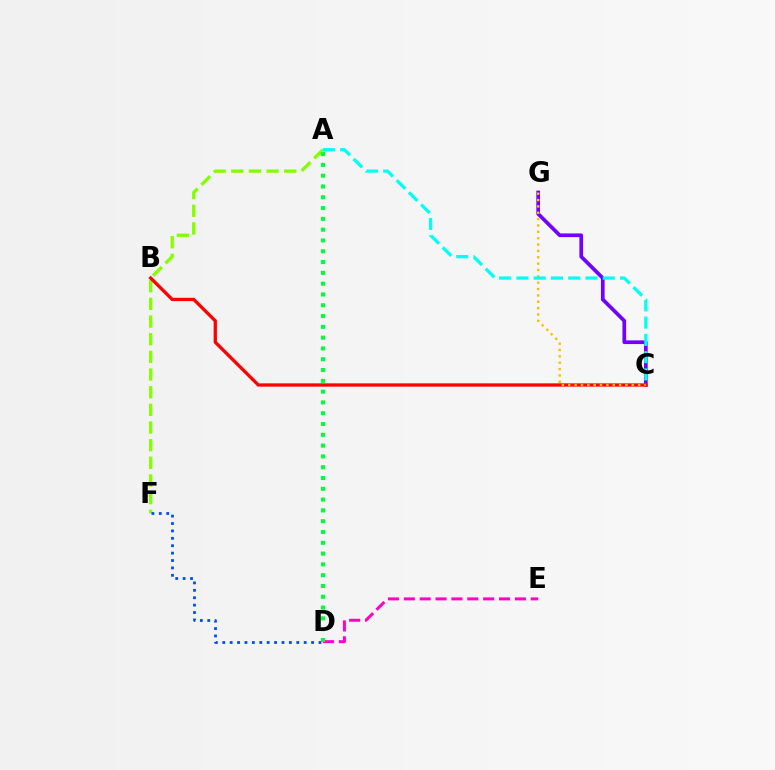{('A', 'F'): [{'color': '#84ff00', 'line_style': 'dashed', 'thickness': 2.4}], ('C', 'G'): [{'color': '#7200ff', 'line_style': 'solid', 'thickness': 2.66}, {'color': '#ffbd00', 'line_style': 'dotted', 'thickness': 1.73}], ('D', 'F'): [{'color': '#004bff', 'line_style': 'dotted', 'thickness': 2.01}], ('B', 'C'): [{'color': '#ff0000', 'line_style': 'solid', 'thickness': 2.37}], ('D', 'E'): [{'color': '#ff00cf', 'line_style': 'dashed', 'thickness': 2.16}], ('A', 'C'): [{'color': '#00fff6', 'line_style': 'dashed', 'thickness': 2.35}], ('A', 'D'): [{'color': '#00ff39', 'line_style': 'dotted', 'thickness': 2.93}]}